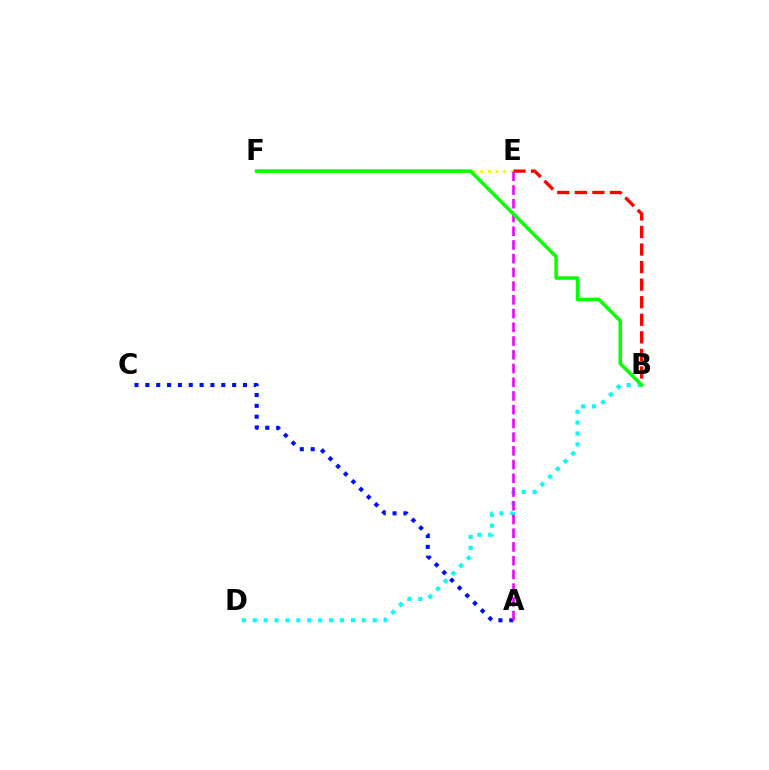{('A', 'C'): [{'color': '#0010ff', 'line_style': 'dotted', 'thickness': 2.95}], ('B', 'E'): [{'color': '#ff0000', 'line_style': 'dashed', 'thickness': 2.39}], ('B', 'D'): [{'color': '#00fff6', 'line_style': 'dotted', 'thickness': 2.96}], ('E', 'F'): [{'color': '#fcf500', 'line_style': 'dotted', 'thickness': 2.06}], ('A', 'E'): [{'color': '#ee00ff', 'line_style': 'dashed', 'thickness': 1.86}], ('B', 'F'): [{'color': '#08ff00', 'line_style': 'solid', 'thickness': 2.55}]}